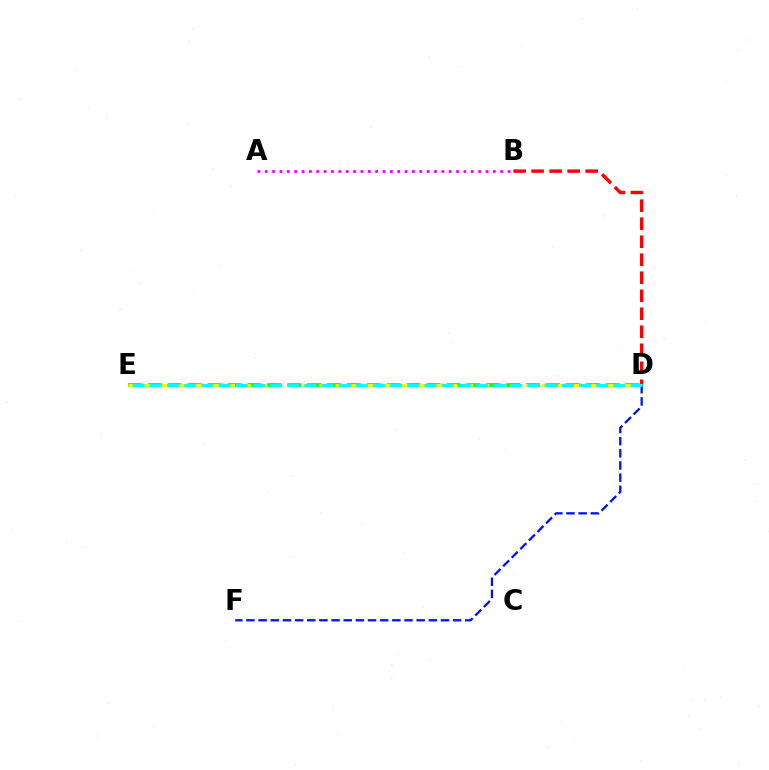{('B', 'D'): [{'color': '#ff0000', 'line_style': 'dashed', 'thickness': 2.45}], ('D', 'E'): [{'color': '#08ff00', 'line_style': 'dashed', 'thickness': 2.7}, {'color': '#fcf500', 'line_style': 'dashed', 'thickness': 2.16}, {'color': '#00fff6', 'line_style': 'dashed', 'thickness': 2.33}], ('D', 'F'): [{'color': '#0010ff', 'line_style': 'dashed', 'thickness': 1.65}], ('A', 'B'): [{'color': '#ee00ff', 'line_style': 'dotted', 'thickness': 2.0}]}